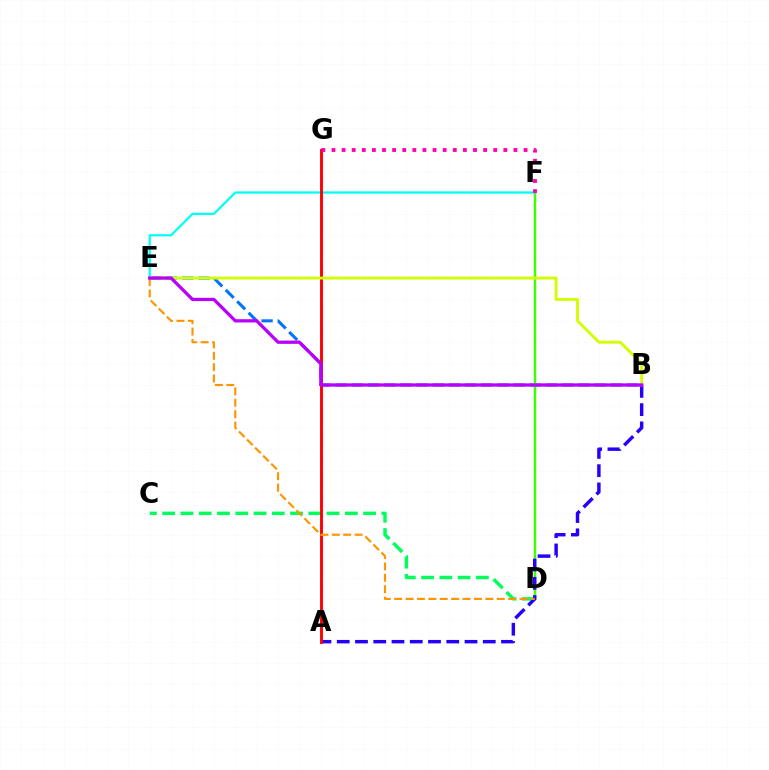{('C', 'D'): [{'color': '#00ff5c', 'line_style': 'dashed', 'thickness': 2.48}], ('B', 'E'): [{'color': '#0074ff', 'line_style': 'dashed', 'thickness': 2.2}, {'color': '#d1ff00', 'line_style': 'solid', 'thickness': 2.07}, {'color': '#b900ff', 'line_style': 'solid', 'thickness': 2.35}], ('D', 'F'): [{'color': '#3dff00', 'line_style': 'solid', 'thickness': 1.77}], ('E', 'F'): [{'color': '#00fff6', 'line_style': 'solid', 'thickness': 1.61}], ('A', 'B'): [{'color': '#2500ff', 'line_style': 'dashed', 'thickness': 2.48}], ('A', 'G'): [{'color': '#ff0000', 'line_style': 'solid', 'thickness': 2.08}], ('F', 'G'): [{'color': '#ff00ac', 'line_style': 'dotted', 'thickness': 2.75}], ('D', 'E'): [{'color': '#ff9400', 'line_style': 'dashed', 'thickness': 1.55}]}